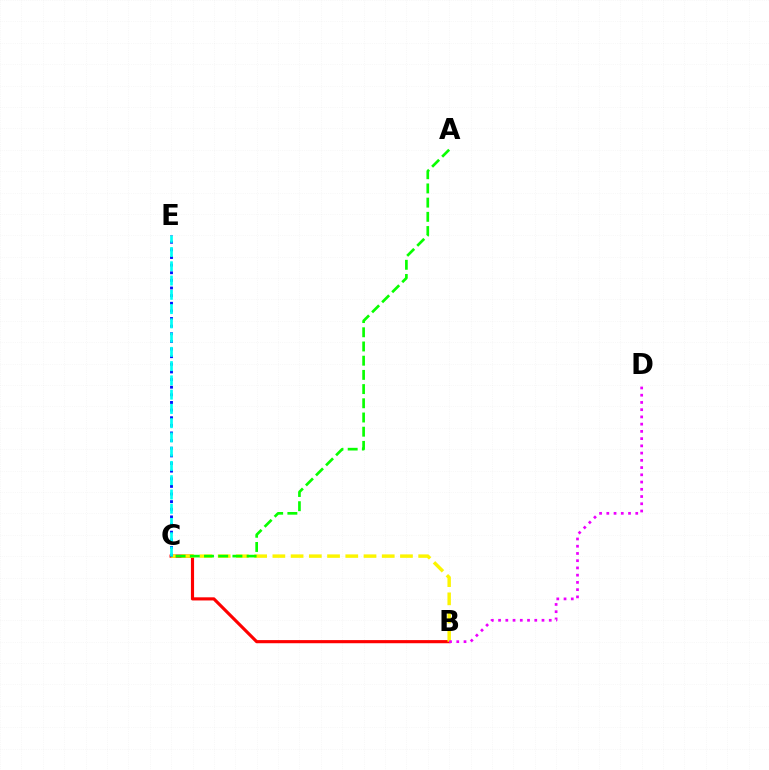{('B', 'C'): [{'color': '#ff0000', 'line_style': 'solid', 'thickness': 2.26}, {'color': '#fcf500', 'line_style': 'dashed', 'thickness': 2.48}], ('C', 'E'): [{'color': '#0010ff', 'line_style': 'dotted', 'thickness': 2.07}, {'color': '#00fff6', 'line_style': 'dashed', 'thickness': 1.94}], ('A', 'C'): [{'color': '#08ff00', 'line_style': 'dashed', 'thickness': 1.93}], ('B', 'D'): [{'color': '#ee00ff', 'line_style': 'dotted', 'thickness': 1.97}]}